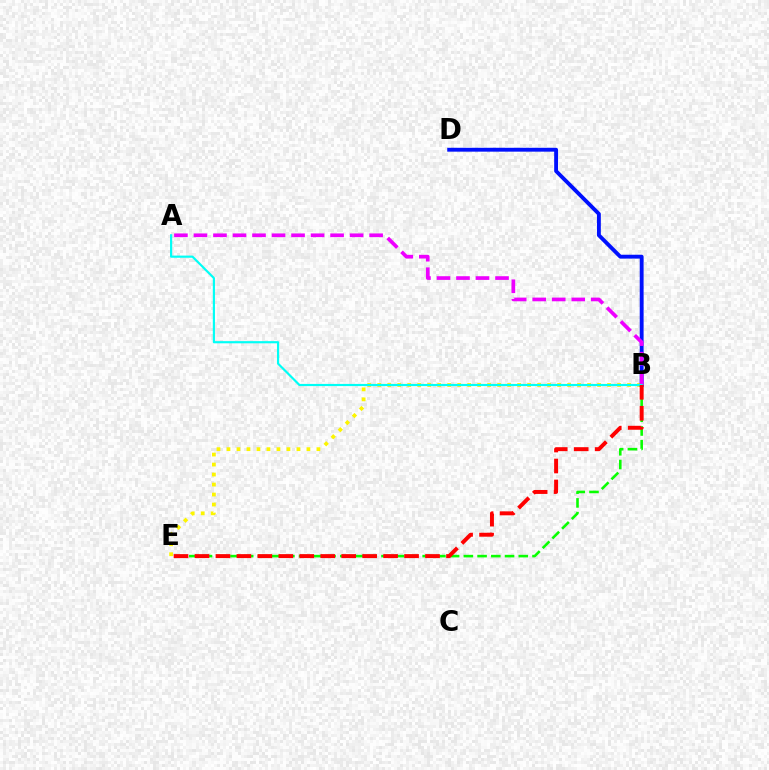{('B', 'E'): [{'color': '#fcf500', 'line_style': 'dotted', 'thickness': 2.72}, {'color': '#08ff00', 'line_style': 'dashed', 'thickness': 1.87}, {'color': '#ff0000', 'line_style': 'dashed', 'thickness': 2.85}], ('B', 'D'): [{'color': '#0010ff', 'line_style': 'solid', 'thickness': 2.78}], ('A', 'B'): [{'color': '#ee00ff', 'line_style': 'dashed', 'thickness': 2.65}, {'color': '#00fff6', 'line_style': 'solid', 'thickness': 1.56}]}